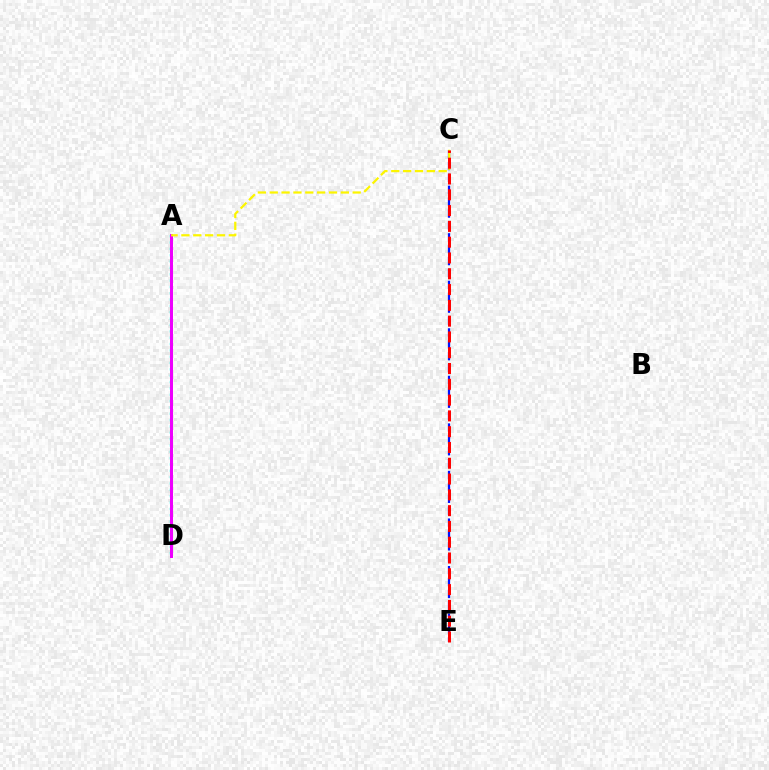{('A', 'D'): [{'color': '#00fff6', 'line_style': 'dotted', 'thickness': 1.72}, {'color': '#08ff00', 'line_style': 'solid', 'thickness': 2.1}, {'color': '#ee00ff', 'line_style': 'solid', 'thickness': 2.16}], ('C', 'E'): [{'color': '#0010ff', 'line_style': 'dashed', 'thickness': 1.61}, {'color': '#ff0000', 'line_style': 'dashed', 'thickness': 2.15}], ('A', 'C'): [{'color': '#fcf500', 'line_style': 'dashed', 'thickness': 1.61}]}